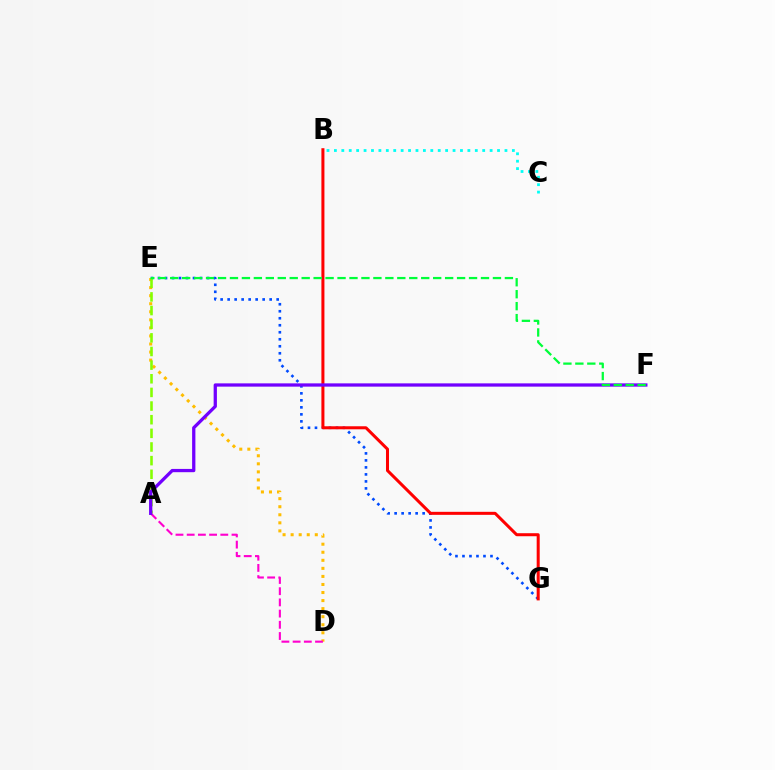{('D', 'E'): [{'color': '#ffbd00', 'line_style': 'dotted', 'thickness': 2.19}], ('E', 'G'): [{'color': '#004bff', 'line_style': 'dotted', 'thickness': 1.9}], ('A', 'E'): [{'color': '#84ff00', 'line_style': 'dashed', 'thickness': 1.85}], ('A', 'D'): [{'color': '#ff00cf', 'line_style': 'dashed', 'thickness': 1.52}], ('B', 'C'): [{'color': '#00fff6', 'line_style': 'dotted', 'thickness': 2.01}], ('B', 'G'): [{'color': '#ff0000', 'line_style': 'solid', 'thickness': 2.18}], ('A', 'F'): [{'color': '#7200ff', 'line_style': 'solid', 'thickness': 2.35}], ('E', 'F'): [{'color': '#00ff39', 'line_style': 'dashed', 'thickness': 1.62}]}